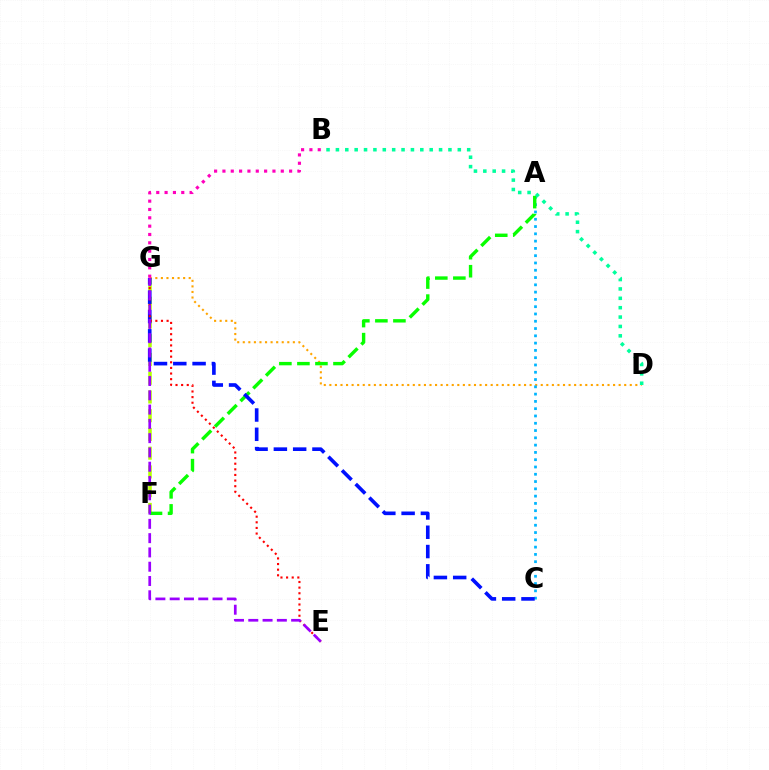{('F', 'G'): [{'color': '#b3ff00', 'line_style': 'dashed', 'thickness': 2.55}], ('D', 'G'): [{'color': '#ffa500', 'line_style': 'dotted', 'thickness': 1.51}], ('B', 'G'): [{'color': '#ff00bd', 'line_style': 'dotted', 'thickness': 2.27}], ('A', 'C'): [{'color': '#00b5ff', 'line_style': 'dotted', 'thickness': 1.98}], ('A', 'F'): [{'color': '#08ff00', 'line_style': 'dashed', 'thickness': 2.45}], ('C', 'G'): [{'color': '#0010ff', 'line_style': 'dashed', 'thickness': 2.62}], ('E', 'G'): [{'color': '#ff0000', 'line_style': 'dotted', 'thickness': 1.53}, {'color': '#9b00ff', 'line_style': 'dashed', 'thickness': 1.94}], ('B', 'D'): [{'color': '#00ff9d', 'line_style': 'dotted', 'thickness': 2.55}]}